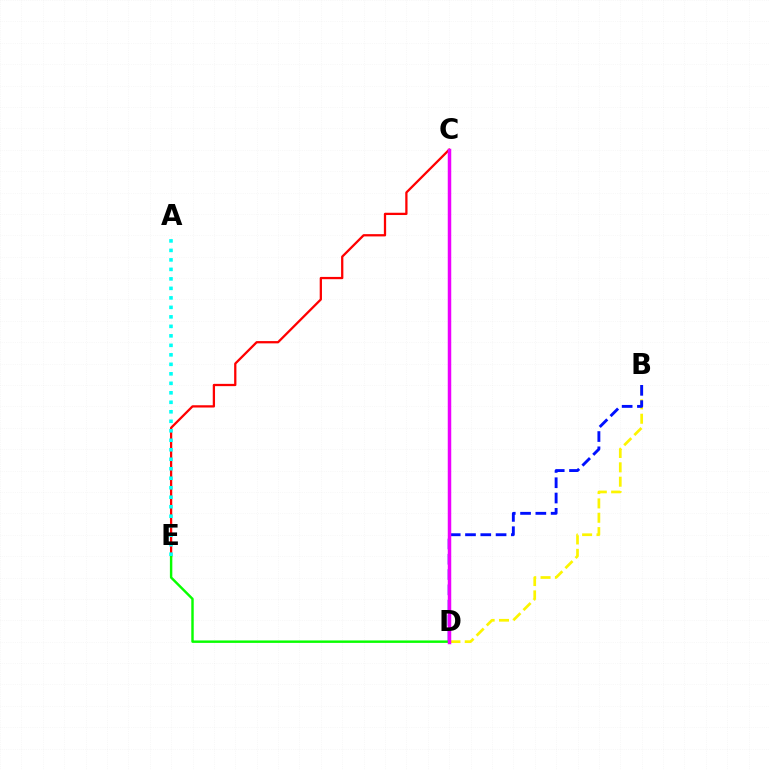{('C', 'E'): [{'color': '#ff0000', 'line_style': 'solid', 'thickness': 1.64}], ('B', 'D'): [{'color': '#fcf500', 'line_style': 'dashed', 'thickness': 1.95}, {'color': '#0010ff', 'line_style': 'dashed', 'thickness': 2.08}], ('D', 'E'): [{'color': '#08ff00', 'line_style': 'solid', 'thickness': 1.75}], ('A', 'E'): [{'color': '#00fff6', 'line_style': 'dotted', 'thickness': 2.58}], ('C', 'D'): [{'color': '#ee00ff', 'line_style': 'solid', 'thickness': 2.51}]}